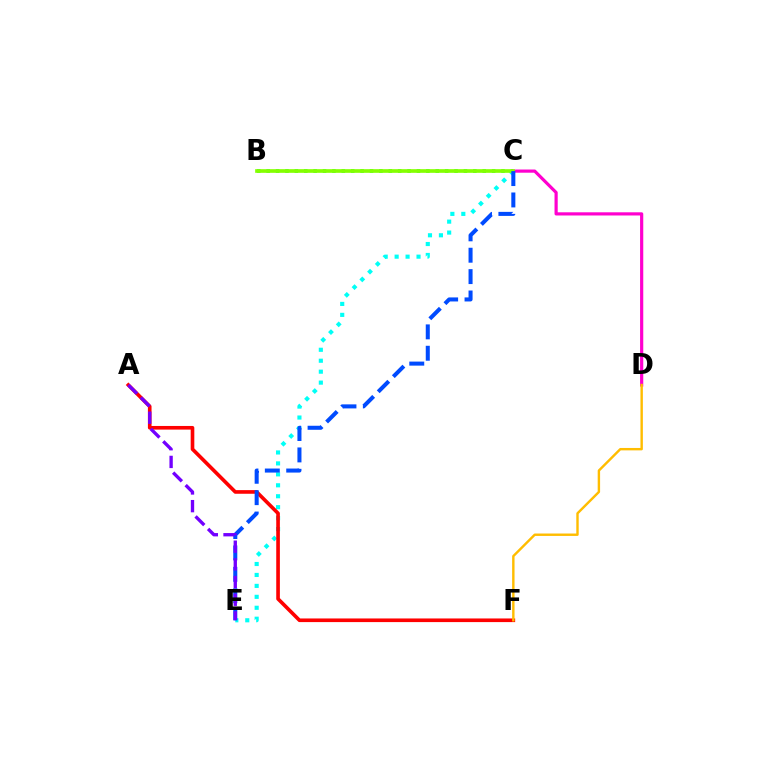{('C', 'E'): [{'color': '#00fff6', 'line_style': 'dotted', 'thickness': 2.97}, {'color': '#004bff', 'line_style': 'dashed', 'thickness': 2.9}], ('B', 'C'): [{'color': '#00ff39', 'line_style': 'dotted', 'thickness': 2.55}, {'color': '#84ff00', 'line_style': 'solid', 'thickness': 2.63}], ('A', 'F'): [{'color': '#ff0000', 'line_style': 'solid', 'thickness': 2.62}], ('C', 'D'): [{'color': '#ff00cf', 'line_style': 'solid', 'thickness': 2.29}], ('A', 'E'): [{'color': '#7200ff', 'line_style': 'dashed', 'thickness': 2.4}], ('D', 'F'): [{'color': '#ffbd00', 'line_style': 'solid', 'thickness': 1.73}]}